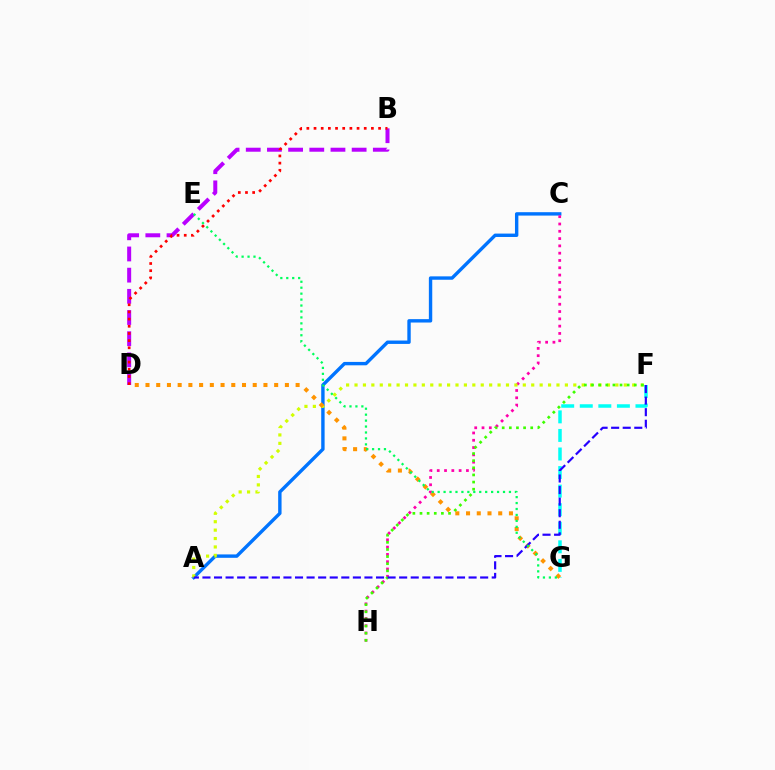{('A', 'C'): [{'color': '#0074ff', 'line_style': 'solid', 'thickness': 2.44}], ('F', 'G'): [{'color': '#00fff6', 'line_style': 'dashed', 'thickness': 2.52}], ('C', 'H'): [{'color': '#ff00ac', 'line_style': 'dotted', 'thickness': 1.98}], ('A', 'F'): [{'color': '#d1ff00', 'line_style': 'dotted', 'thickness': 2.29}, {'color': '#2500ff', 'line_style': 'dashed', 'thickness': 1.57}], ('B', 'D'): [{'color': '#b900ff', 'line_style': 'dashed', 'thickness': 2.88}, {'color': '#ff0000', 'line_style': 'dotted', 'thickness': 1.95}], ('F', 'H'): [{'color': '#3dff00', 'line_style': 'dotted', 'thickness': 1.94}], ('D', 'G'): [{'color': '#ff9400', 'line_style': 'dotted', 'thickness': 2.91}], ('E', 'G'): [{'color': '#00ff5c', 'line_style': 'dotted', 'thickness': 1.61}]}